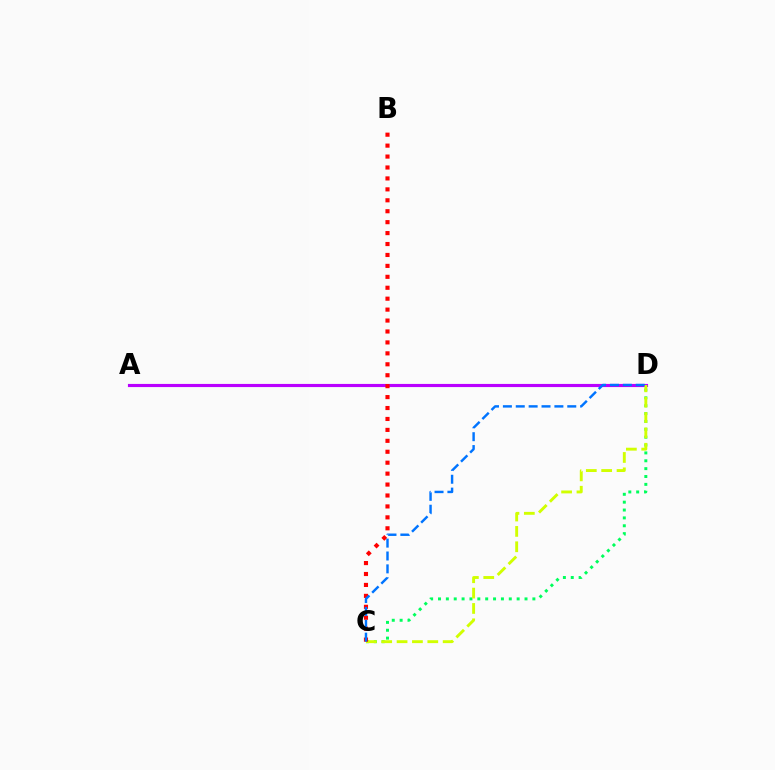{('C', 'D'): [{'color': '#00ff5c', 'line_style': 'dotted', 'thickness': 2.14}, {'color': '#d1ff00', 'line_style': 'dashed', 'thickness': 2.09}, {'color': '#0074ff', 'line_style': 'dashed', 'thickness': 1.75}], ('A', 'D'): [{'color': '#b900ff', 'line_style': 'solid', 'thickness': 2.27}], ('B', 'C'): [{'color': '#ff0000', 'line_style': 'dotted', 'thickness': 2.97}]}